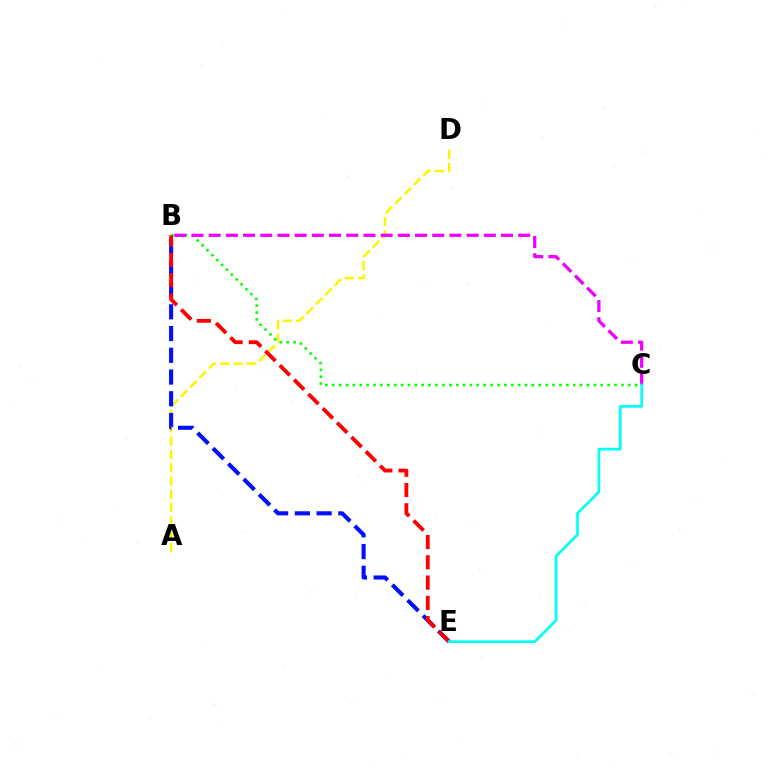{('A', 'D'): [{'color': '#fcf500', 'line_style': 'dashed', 'thickness': 1.8}], ('B', 'C'): [{'color': '#08ff00', 'line_style': 'dotted', 'thickness': 1.87}, {'color': '#ee00ff', 'line_style': 'dashed', 'thickness': 2.34}], ('B', 'E'): [{'color': '#0010ff', 'line_style': 'dashed', 'thickness': 2.95}, {'color': '#ff0000', 'line_style': 'dashed', 'thickness': 2.76}], ('C', 'E'): [{'color': '#00fff6', 'line_style': 'solid', 'thickness': 1.93}]}